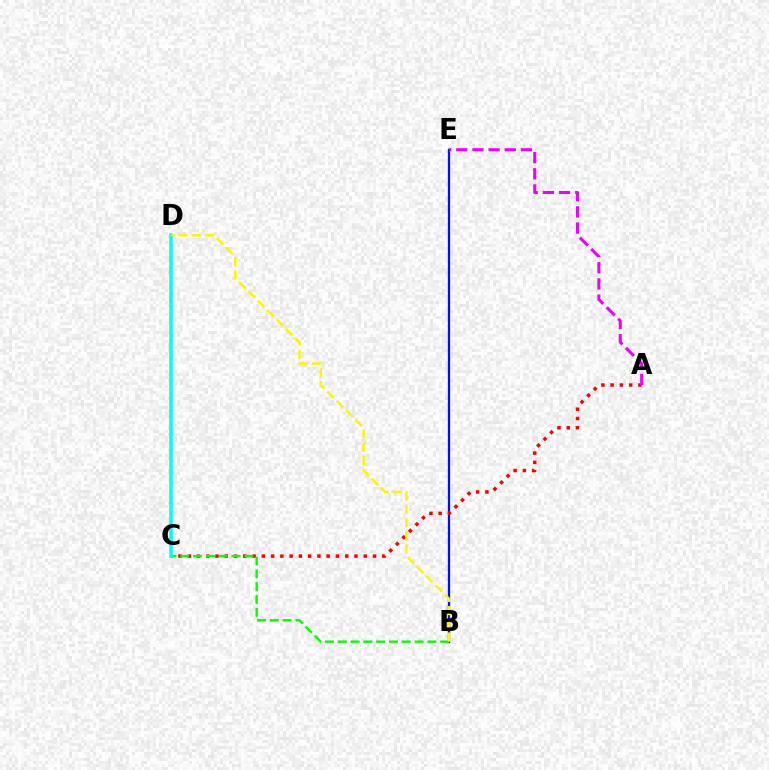{('B', 'E'): [{'color': '#0010ff', 'line_style': 'solid', 'thickness': 1.66}], ('A', 'C'): [{'color': '#ff0000', 'line_style': 'dotted', 'thickness': 2.52}], ('A', 'E'): [{'color': '#ee00ff', 'line_style': 'dashed', 'thickness': 2.2}], ('B', 'C'): [{'color': '#08ff00', 'line_style': 'dashed', 'thickness': 1.74}], ('C', 'D'): [{'color': '#00fff6', 'line_style': 'solid', 'thickness': 2.53}], ('B', 'D'): [{'color': '#fcf500', 'line_style': 'dashed', 'thickness': 1.8}]}